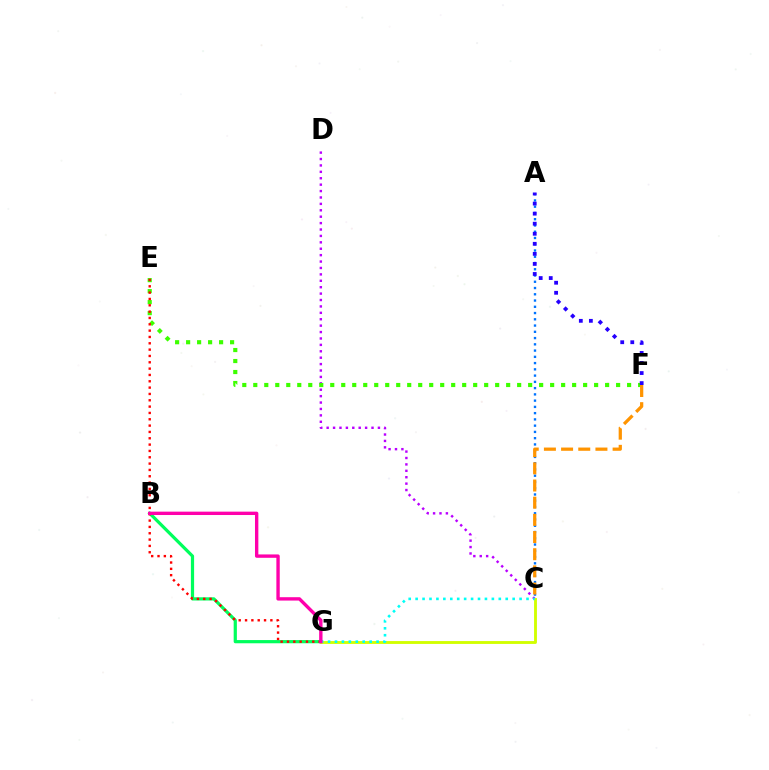{('B', 'G'): [{'color': '#00ff5c', 'line_style': 'solid', 'thickness': 2.31}, {'color': '#ff00ac', 'line_style': 'solid', 'thickness': 2.43}], ('C', 'D'): [{'color': '#b900ff', 'line_style': 'dotted', 'thickness': 1.74}], ('A', 'C'): [{'color': '#0074ff', 'line_style': 'dotted', 'thickness': 1.7}], ('E', 'F'): [{'color': '#3dff00', 'line_style': 'dotted', 'thickness': 2.99}], ('A', 'F'): [{'color': '#2500ff', 'line_style': 'dotted', 'thickness': 2.73}], ('E', 'G'): [{'color': '#ff0000', 'line_style': 'dotted', 'thickness': 1.72}], ('C', 'F'): [{'color': '#ff9400', 'line_style': 'dashed', 'thickness': 2.33}], ('C', 'G'): [{'color': '#d1ff00', 'line_style': 'solid', 'thickness': 2.06}, {'color': '#00fff6', 'line_style': 'dotted', 'thickness': 1.88}]}